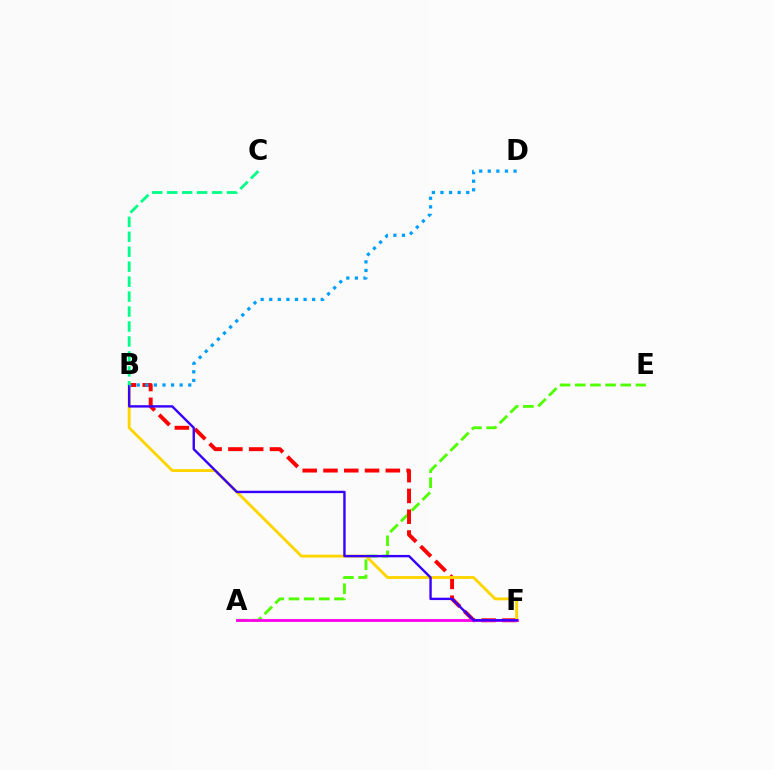{('A', 'E'): [{'color': '#4fff00', 'line_style': 'dashed', 'thickness': 2.06}], ('B', 'F'): [{'color': '#ff0000', 'line_style': 'dashed', 'thickness': 2.82}, {'color': '#ffd500', 'line_style': 'solid', 'thickness': 2.07}, {'color': '#3700ff', 'line_style': 'solid', 'thickness': 1.72}], ('A', 'F'): [{'color': '#ff00ed', 'line_style': 'solid', 'thickness': 2.01}], ('B', 'D'): [{'color': '#009eff', 'line_style': 'dotted', 'thickness': 2.33}], ('B', 'C'): [{'color': '#00ff86', 'line_style': 'dashed', 'thickness': 2.03}]}